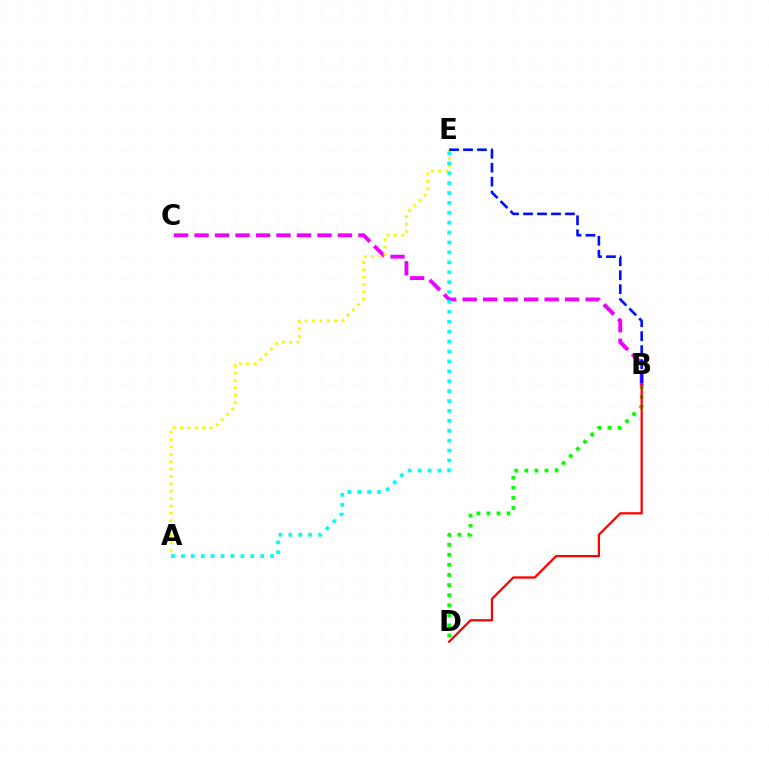{('B', 'C'): [{'color': '#ee00ff', 'line_style': 'dashed', 'thickness': 2.78}], ('B', 'D'): [{'color': '#08ff00', 'line_style': 'dotted', 'thickness': 2.74}, {'color': '#ff0000', 'line_style': 'solid', 'thickness': 1.63}], ('A', 'E'): [{'color': '#fcf500', 'line_style': 'dotted', 'thickness': 2.0}, {'color': '#00fff6', 'line_style': 'dotted', 'thickness': 2.69}], ('B', 'E'): [{'color': '#0010ff', 'line_style': 'dashed', 'thickness': 1.9}]}